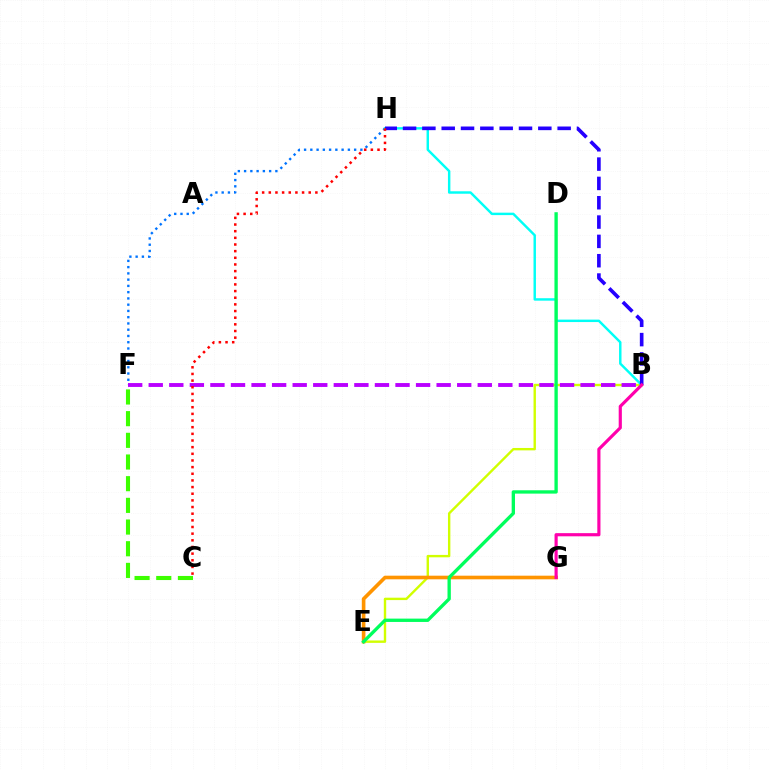{('B', 'E'): [{'color': '#d1ff00', 'line_style': 'solid', 'thickness': 1.72}], ('E', 'G'): [{'color': '#ff9400', 'line_style': 'solid', 'thickness': 2.61}], ('F', 'H'): [{'color': '#0074ff', 'line_style': 'dotted', 'thickness': 1.7}], ('B', 'H'): [{'color': '#00fff6', 'line_style': 'solid', 'thickness': 1.76}, {'color': '#2500ff', 'line_style': 'dashed', 'thickness': 2.63}], ('C', 'F'): [{'color': '#3dff00', 'line_style': 'dashed', 'thickness': 2.94}], ('B', 'F'): [{'color': '#b900ff', 'line_style': 'dashed', 'thickness': 2.79}], ('D', 'E'): [{'color': '#00ff5c', 'line_style': 'solid', 'thickness': 2.4}], ('C', 'H'): [{'color': '#ff0000', 'line_style': 'dotted', 'thickness': 1.81}], ('B', 'G'): [{'color': '#ff00ac', 'line_style': 'solid', 'thickness': 2.28}]}